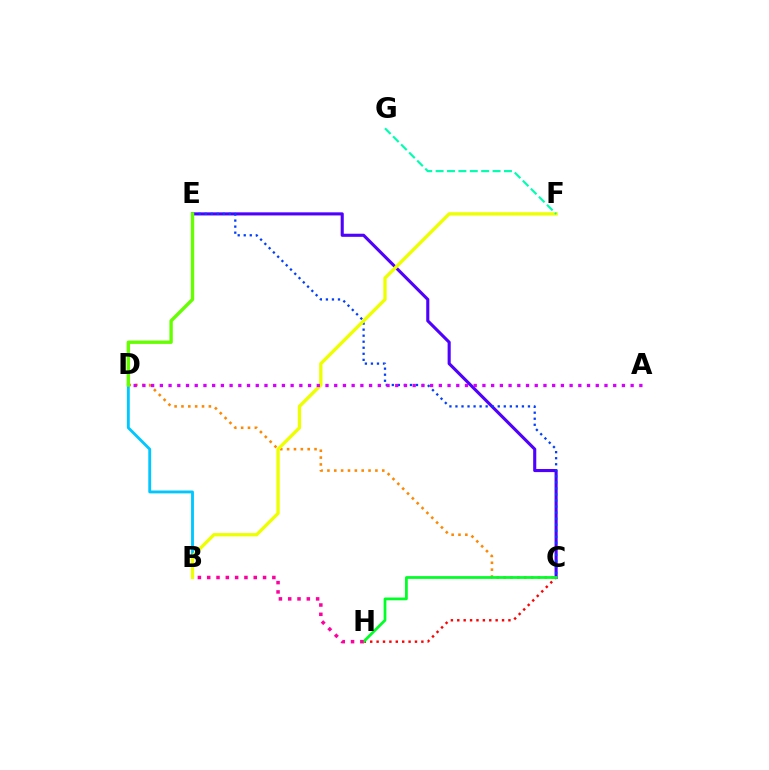{('B', 'D'): [{'color': '#00c7ff', 'line_style': 'solid', 'thickness': 2.06}], ('C', 'E'): [{'color': '#4f00ff', 'line_style': 'solid', 'thickness': 2.23}, {'color': '#003fff', 'line_style': 'dotted', 'thickness': 1.64}], ('C', 'D'): [{'color': '#ff8800', 'line_style': 'dotted', 'thickness': 1.86}], ('C', 'H'): [{'color': '#ff0000', 'line_style': 'dotted', 'thickness': 1.74}, {'color': '#00ff27', 'line_style': 'solid', 'thickness': 1.99}], ('B', 'F'): [{'color': '#eeff00', 'line_style': 'solid', 'thickness': 2.39}], ('A', 'D'): [{'color': '#d600ff', 'line_style': 'dotted', 'thickness': 2.37}], ('D', 'E'): [{'color': '#66ff00', 'line_style': 'solid', 'thickness': 2.43}], ('F', 'G'): [{'color': '#00ffaf', 'line_style': 'dashed', 'thickness': 1.55}], ('B', 'H'): [{'color': '#ff00a0', 'line_style': 'dotted', 'thickness': 2.53}]}